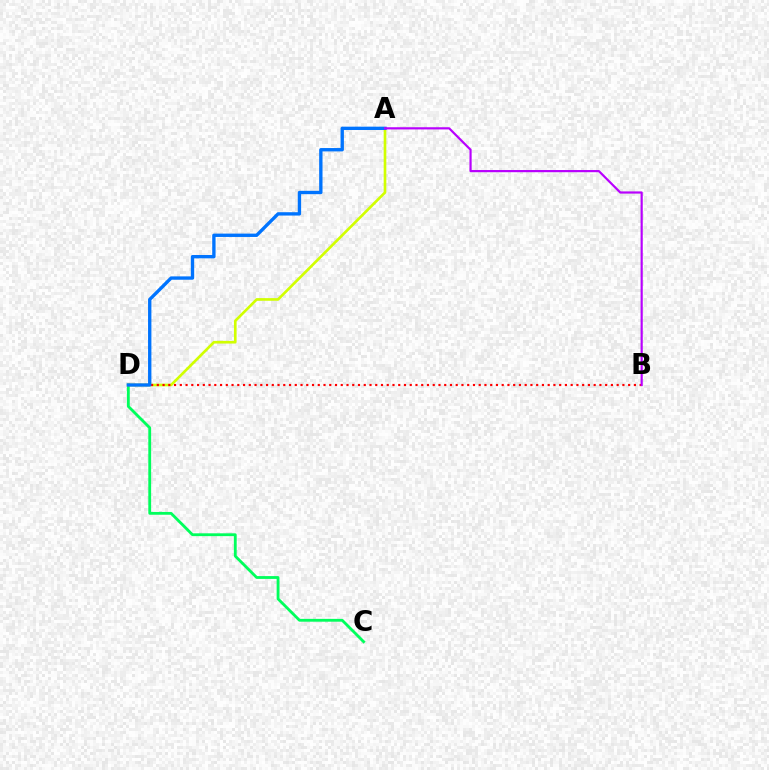{('C', 'D'): [{'color': '#00ff5c', 'line_style': 'solid', 'thickness': 2.03}], ('A', 'D'): [{'color': '#d1ff00', 'line_style': 'solid', 'thickness': 1.91}, {'color': '#0074ff', 'line_style': 'solid', 'thickness': 2.41}], ('B', 'D'): [{'color': '#ff0000', 'line_style': 'dotted', 'thickness': 1.56}], ('A', 'B'): [{'color': '#b900ff', 'line_style': 'solid', 'thickness': 1.57}]}